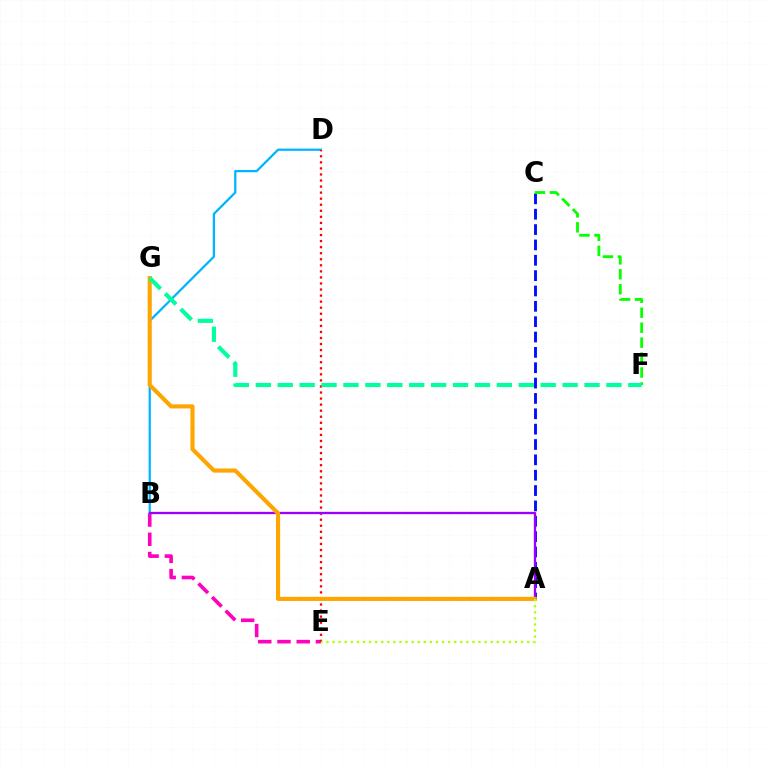{('B', 'E'): [{'color': '#ff00bd', 'line_style': 'dashed', 'thickness': 2.61}], ('B', 'D'): [{'color': '#00b5ff', 'line_style': 'solid', 'thickness': 1.62}], ('A', 'C'): [{'color': '#0010ff', 'line_style': 'dashed', 'thickness': 2.09}], ('C', 'F'): [{'color': '#08ff00', 'line_style': 'dashed', 'thickness': 2.03}], ('D', 'E'): [{'color': '#ff0000', 'line_style': 'dotted', 'thickness': 1.65}], ('A', 'B'): [{'color': '#9b00ff', 'line_style': 'solid', 'thickness': 1.67}], ('A', 'G'): [{'color': '#ffa500', 'line_style': 'solid', 'thickness': 2.96}], ('A', 'E'): [{'color': '#b3ff00', 'line_style': 'dotted', 'thickness': 1.65}], ('F', 'G'): [{'color': '#00ff9d', 'line_style': 'dashed', 'thickness': 2.98}]}